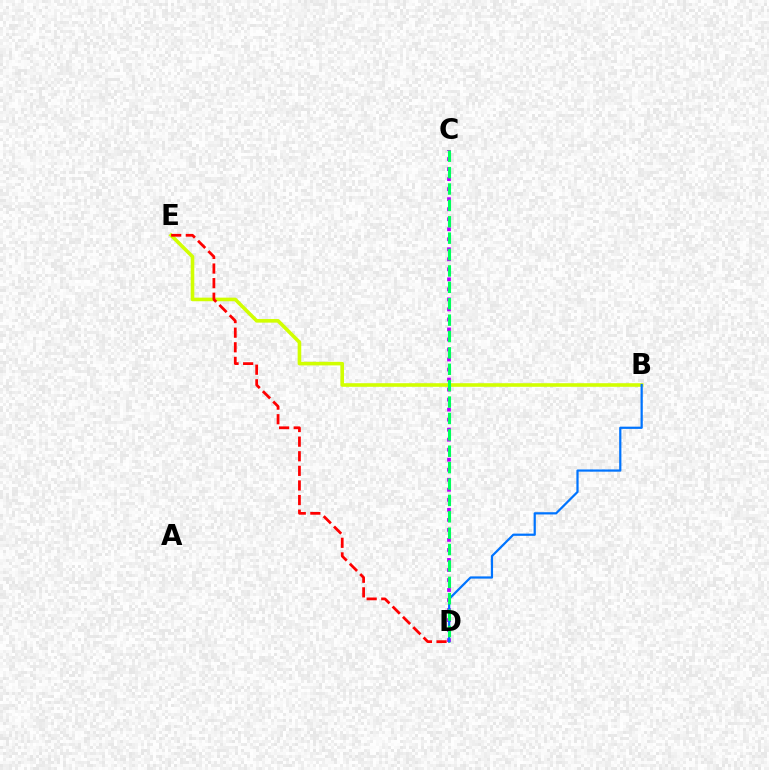{('B', 'E'): [{'color': '#d1ff00', 'line_style': 'solid', 'thickness': 2.59}], ('D', 'E'): [{'color': '#ff0000', 'line_style': 'dashed', 'thickness': 1.98}], ('C', 'D'): [{'color': '#b900ff', 'line_style': 'dotted', 'thickness': 2.72}, {'color': '#00ff5c', 'line_style': 'dashed', 'thickness': 2.23}], ('B', 'D'): [{'color': '#0074ff', 'line_style': 'solid', 'thickness': 1.6}]}